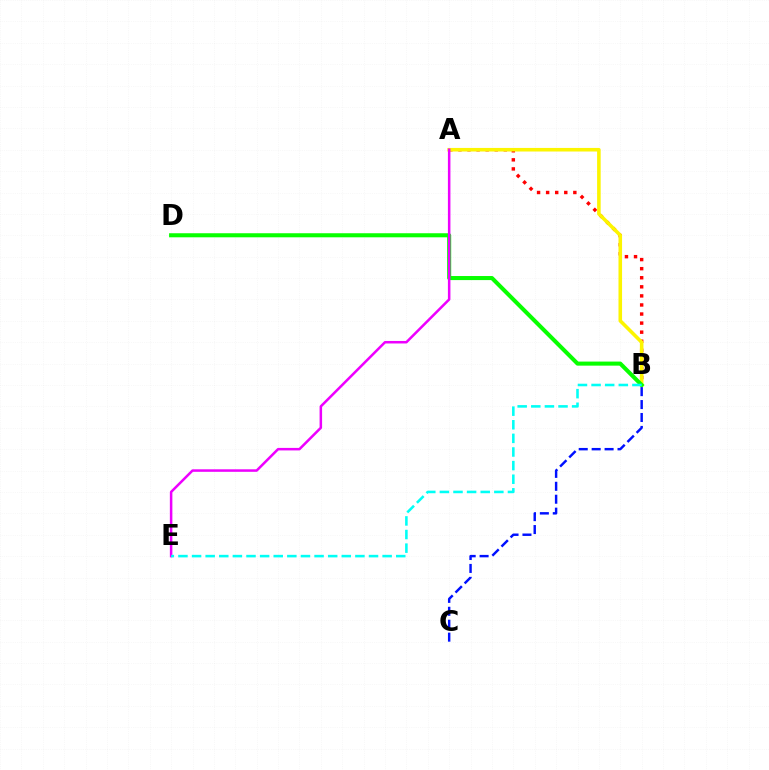{('A', 'B'): [{'color': '#ff0000', 'line_style': 'dotted', 'thickness': 2.46}, {'color': '#fcf500', 'line_style': 'solid', 'thickness': 2.57}], ('B', 'D'): [{'color': '#08ff00', 'line_style': 'solid', 'thickness': 2.93}], ('A', 'E'): [{'color': '#ee00ff', 'line_style': 'solid', 'thickness': 1.81}], ('B', 'C'): [{'color': '#0010ff', 'line_style': 'dashed', 'thickness': 1.76}], ('B', 'E'): [{'color': '#00fff6', 'line_style': 'dashed', 'thickness': 1.85}]}